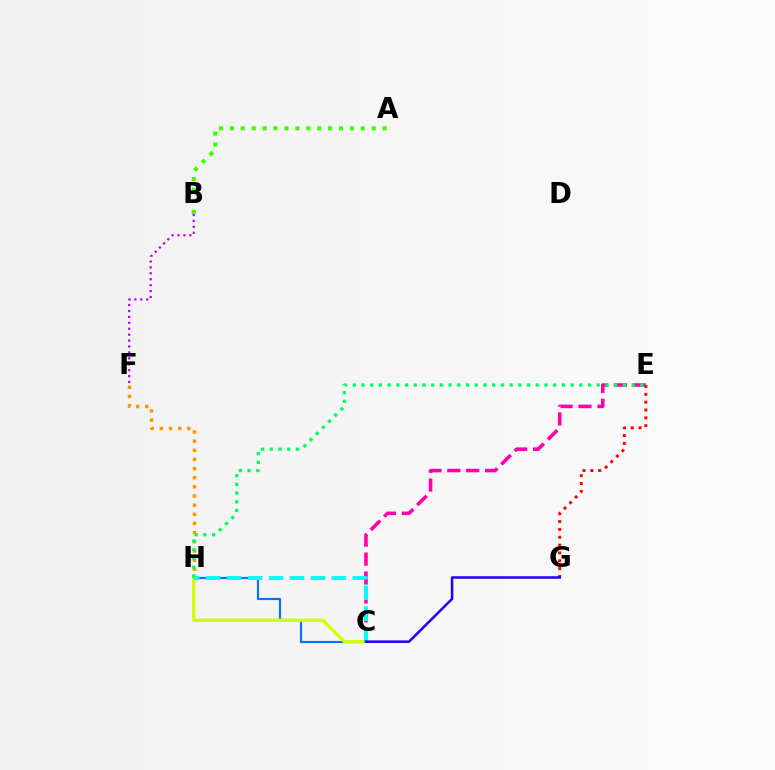{('C', 'H'): [{'color': '#0074ff', 'line_style': 'solid', 'thickness': 1.56}, {'color': '#d1ff00', 'line_style': 'solid', 'thickness': 2.39}, {'color': '#00fff6', 'line_style': 'dashed', 'thickness': 2.85}], ('E', 'G'): [{'color': '#ff0000', 'line_style': 'dotted', 'thickness': 2.13}], ('C', 'E'): [{'color': '#ff00ac', 'line_style': 'dashed', 'thickness': 2.57}], ('B', 'F'): [{'color': '#b900ff', 'line_style': 'dotted', 'thickness': 1.61}], ('A', 'B'): [{'color': '#3dff00', 'line_style': 'dotted', 'thickness': 2.96}], ('F', 'H'): [{'color': '#ff9400', 'line_style': 'dotted', 'thickness': 2.48}], ('C', 'G'): [{'color': '#2500ff', 'line_style': 'solid', 'thickness': 1.83}], ('E', 'H'): [{'color': '#00ff5c', 'line_style': 'dotted', 'thickness': 2.37}]}